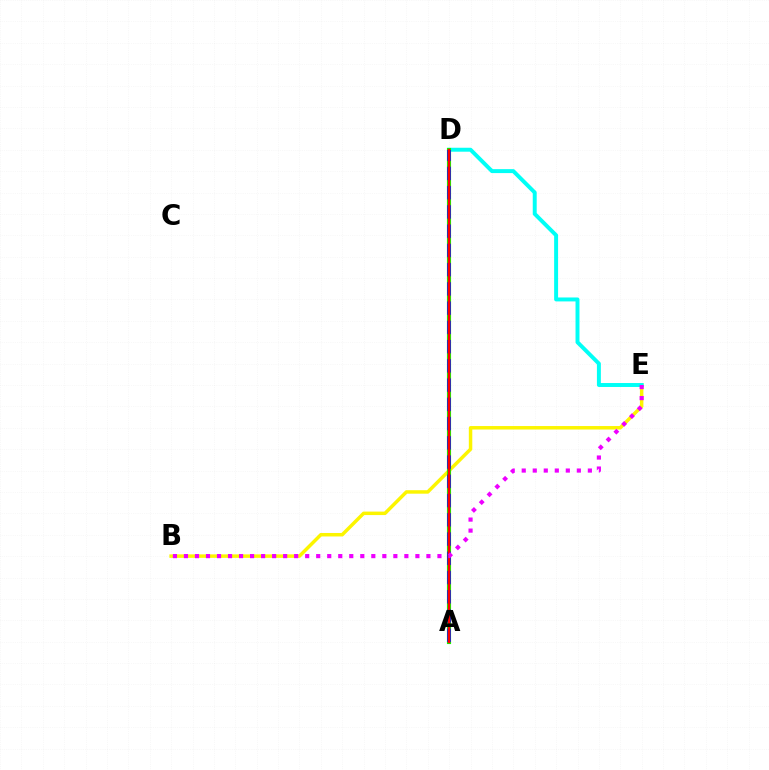{('B', 'E'): [{'color': '#fcf500', 'line_style': 'solid', 'thickness': 2.5}, {'color': '#ee00ff', 'line_style': 'dotted', 'thickness': 2.99}], ('D', 'E'): [{'color': '#00fff6', 'line_style': 'solid', 'thickness': 2.84}], ('A', 'D'): [{'color': '#08ff00', 'line_style': 'solid', 'thickness': 2.97}, {'color': '#0010ff', 'line_style': 'dashed', 'thickness': 2.61}, {'color': '#ff0000', 'line_style': 'solid', 'thickness': 1.72}]}